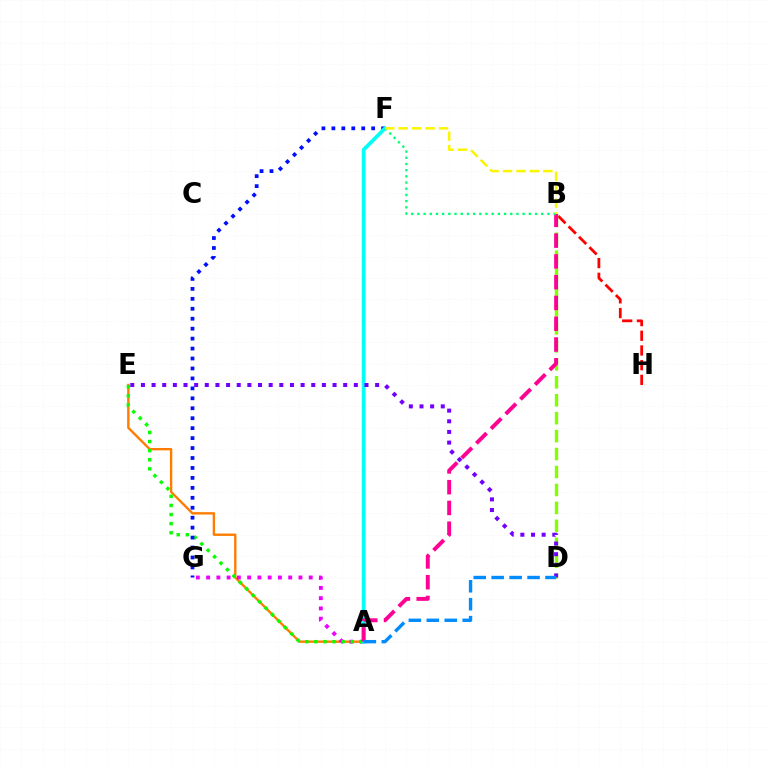{('B', 'H'): [{'color': '#ff0000', 'line_style': 'dashed', 'thickness': 2.0}], ('A', 'E'): [{'color': '#ff7c00', 'line_style': 'solid', 'thickness': 1.71}, {'color': '#08ff00', 'line_style': 'dotted', 'thickness': 2.47}], ('A', 'G'): [{'color': '#ee00ff', 'line_style': 'dotted', 'thickness': 2.79}], ('F', 'G'): [{'color': '#0010ff', 'line_style': 'dotted', 'thickness': 2.7}], ('B', 'D'): [{'color': '#84ff00', 'line_style': 'dashed', 'thickness': 2.44}], ('A', 'F'): [{'color': '#00fff6', 'line_style': 'solid', 'thickness': 2.68}], ('A', 'B'): [{'color': '#ff0094', 'line_style': 'dashed', 'thickness': 2.82}], ('B', 'F'): [{'color': '#00ff74', 'line_style': 'dotted', 'thickness': 1.68}, {'color': '#fcf500', 'line_style': 'dashed', 'thickness': 1.83}], ('D', 'E'): [{'color': '#7200ff', 'line_style': 'dotted', 'thickness': 2.89}], ('A', 'D'): [{'color': '#008cff', 'line_style': 'dashed', 'thickness': 2.44}]}